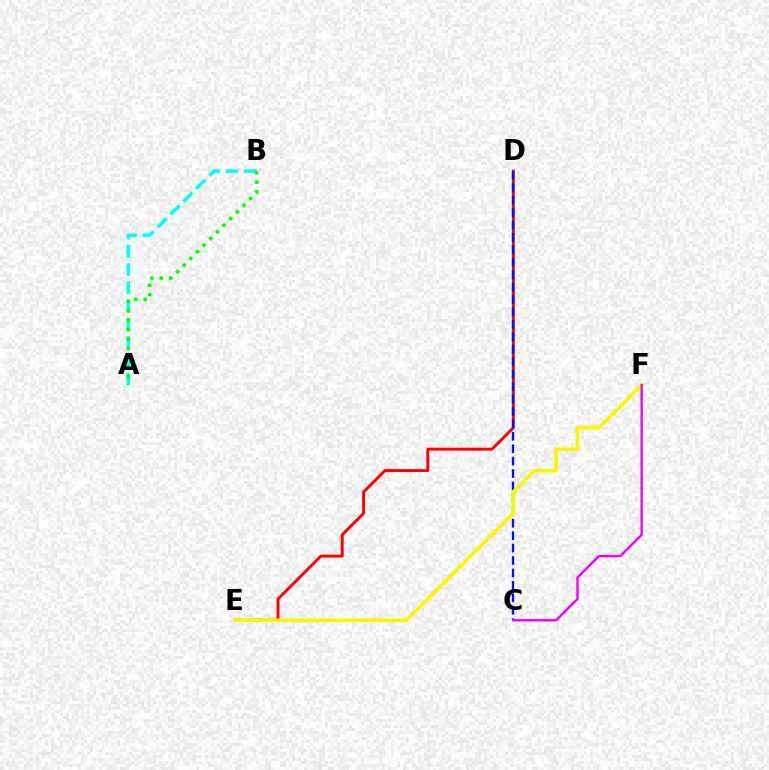{('A', 'B'): [{'color': '#00fff6', 'line_style': 'dashed', 'thickness': 2.48}, {'color': '#08ff00', 'line_style': 'dotted', 'thickness': 2.55}], ('D', 'E'): [{'color': '#ff0000', 'line_style': 'solid', 'thickness': 2.1}], ('C', 'D'): [{'color': '#0010ff', 'line_style': 'dashed', 'thickness': 1.69}], ('E', 'F'): [{'color': '#fcf500', 'line_style': 'solid', 'thickness': 2.59}], ('C', 'F'): [{'color': '#ee00ff', 'line_style': 'solid', 'thickness': 1.71}]}